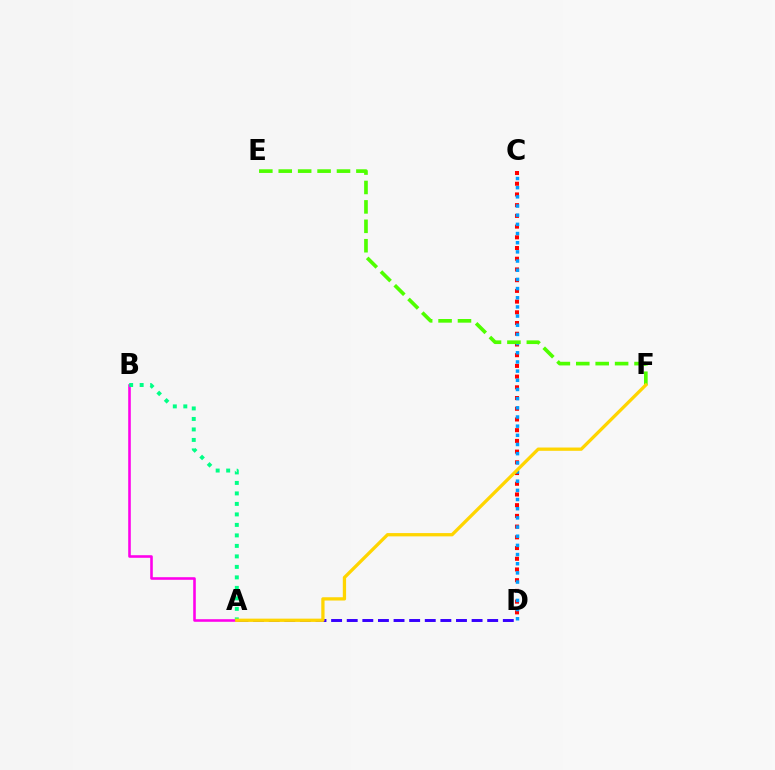{('C', 'D'): [{'color': '#ff0000', 'line_style': 'dotted', 'thickness': 2.91}, {'color': '#009eff', 'line_style': 'dotted', 'thickness': 2.49}], ('A', 'D'): [{'color': '#3700ff', 'line_style': 'dashed', 'thickness': 2.12}], ('E', 'F'): [{'color': '#4fff00', 'line_style': 'dashed', 'thickness': 2.64}], ('A', 'B'): [{'color': '#ff00ed', 'line_style': 'solid', 'thickness': 1.86}, {'color': '#00ff86', 'line_style': 'dotted', 'thickness': 2.85}], ('A', 'F'): [{'color': '#ffd500', 'line_style': 'solid', 'thickness': 2.36}]}